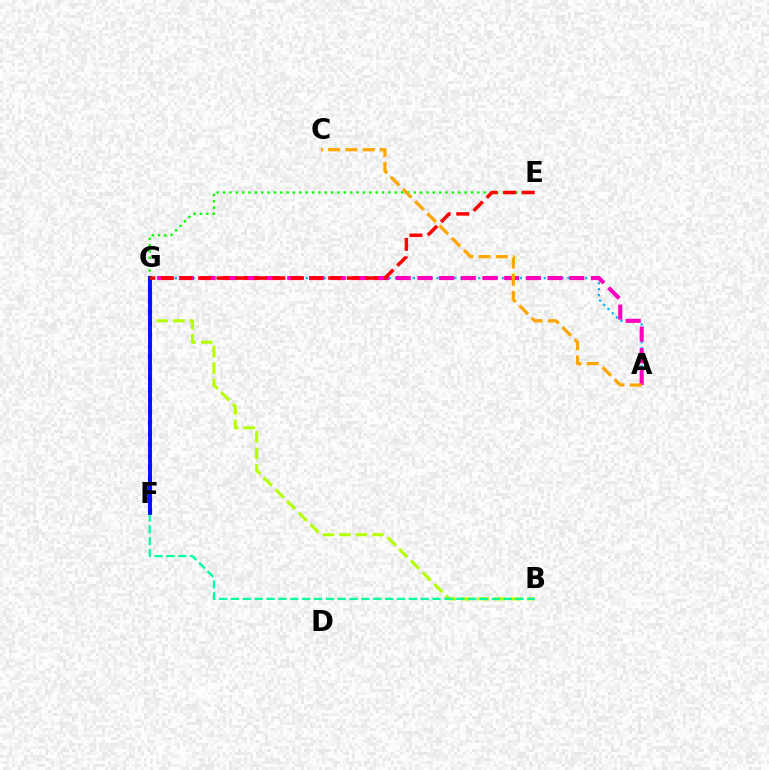{('B', 'G'): [{'color': '#b3ff00', 'line_style': 'dashed', 'thickness': 2.24}], ('A', 'G'): [{'color': '#00b5ff', 'line_style': 'dotted', 'thickness': 1.62}, {'color': '#ff00bd', 'line_style': 'dashed', 'thickness': 2.95}], ('E', 'G'): [{'color': '#08ff00', 'line_style': 'dotted', 'thickness': 1.73}, {'color': '#ff0000', 'line_style': 'dashed', 'thickness': 2.52}], ('B', 'F'): [{'color': '#00ff9d', 'line_style': 'dashed', 'thickness': 1.61}], ('F', 'G'): [{'color': '#9b00ff', 'line_style': 'dotted', 'thickness': 2.99}, {'color': '#0010ff', 'line_style': 'solid', 'thickness': 2.8}], ('A', 'C'): [{'color': '#ffa500', 'line_style': 'dashed', 'thickness': 2.35}]}